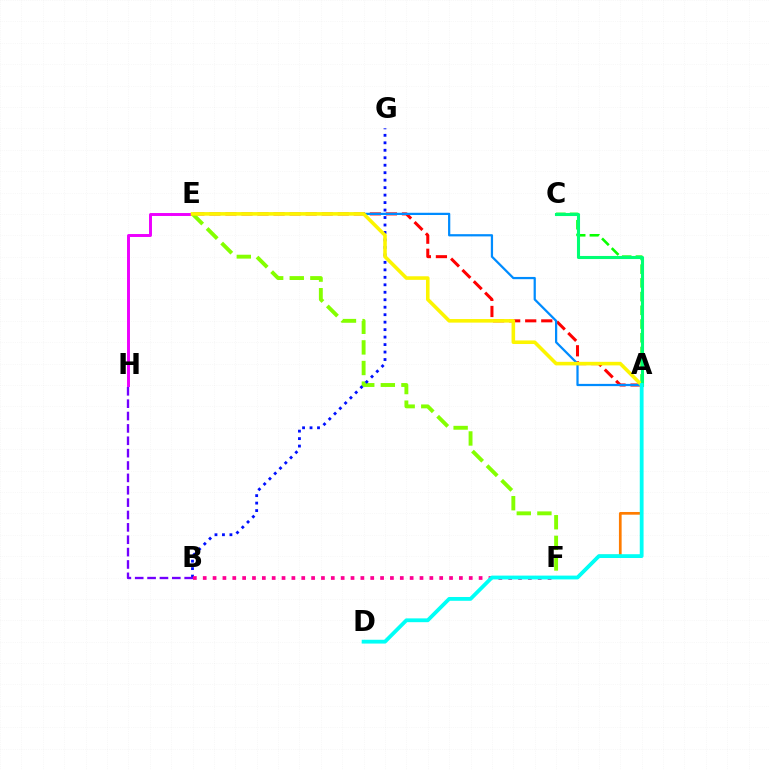{('A', 'E'): [{'color': '#ff0000', 'line_style': 'dashed', 'thickness': 2.18}, {'color': '#008cff', 'line_style': 'solid', 'thickness': 1.61}, {'color': '#fcf500', 'line_style': 'solid', 'thickness': 2.57}], ('E', 'H'): [{'color': '#ee00ff', 'line_style': 'solid', 'thickness': 2.12}], ('A', 'F'): [{'color': '#ff7c00', 'line_style': 'solid', 'thickness': 1.95}], ('E', 'F'): [{'color': '#84ff00', 'line_style': 'dashed', 'thickness': 2.8}], ('B', 'G'): [{'color': '#0010ff', 'line_style': 'dotted', 'thickness': 2.03}], ('A', 'C'): [{'color': '#08ff00', 'line_style': 'dashed', 'thickness': 1.86}, {'color': '#00ff74', 'line_style': 'solid', 'thickness': 2.22}], ('B', 'F'): [{'color': '#ff0094', 'line_style': 'dotted', 'thickness': 2.68}], ('B', 'H'): [{'color': '#7200ff', 'line_style': 'dashed', 'thickness': 1.68}], ('A', 'D'): [{'color': '#00fff6', 'line_style': 'solid', 'thickness': 2.74}]}